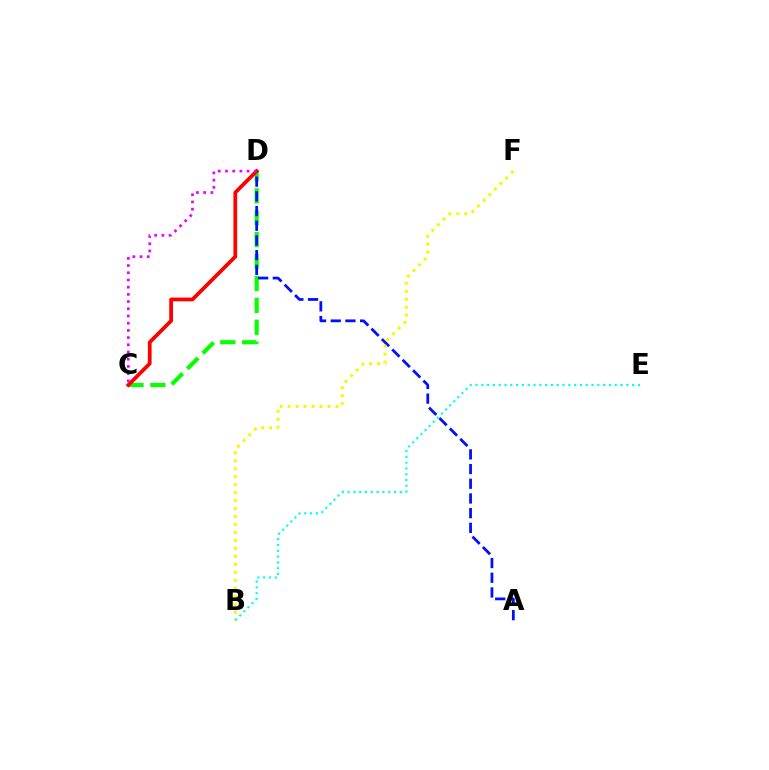{('C', 'D'): [{'color': '#08ff00', 'line_style': 'dashed', 'thickness': 2.98}, {'color': '#ff0000', 'line_style': 'solid', 'thickness': 2.71}, {'color': '#ee00ff', 'line_style': 'dotted', 'thickness': 1.96}], ('A', 'D'): [{'color': '#0010ff', 'line_style': 'dashed', 'thickness': 2.0}], ('B', 'F'): [{'color': '#fcf500', 'line_style': 'dotted', 'thickness': 2.17}], ('B', 'E'): [{'color': '#00fff6', 'line_style': 'dotted', 'thickness': 1.58}]}